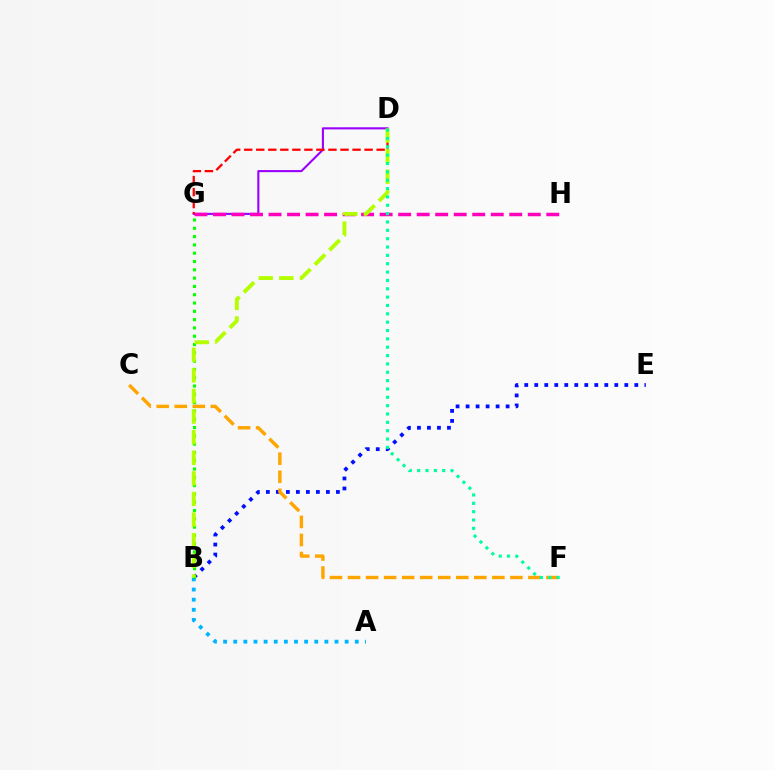{('A', 'B'): [{'color': '#00b5ff', 'line_style': 'dotted', 'thickness': 2.75}], ('D', 'G'): [{'color': '#9b00ff', 'line_style': 'solid', 'thickness': 1.51}, {'color': '#ff0000', 'line_style': 'dashed', 'thickness': 1.63}], ('G', 'H'): [{'color': '#ff00bd', 'line_style': 'dashed', 'thickness': 2.52}], ('B', 'E'): [{'color': '#0010ff', 'line_style': 'dotted', 'thickness': 2.72}], ('B', 'G'): [{'color': '#08ff00', 'line_style': 'dotted', 'thickness': 2.26}], ('C', 'F'): [{'color': '#ffa500', 'line_style': 'dashed', 'thickness': 2.45}], ('B', 'D'): [{'color': '#b3ff00', 'line_style': 'dashed', 'thickness': 2.8}], ('D', 'F'): [{'color': '#00ff9d', 'line_style': 'dotted', 'thickness': 2.27}]}